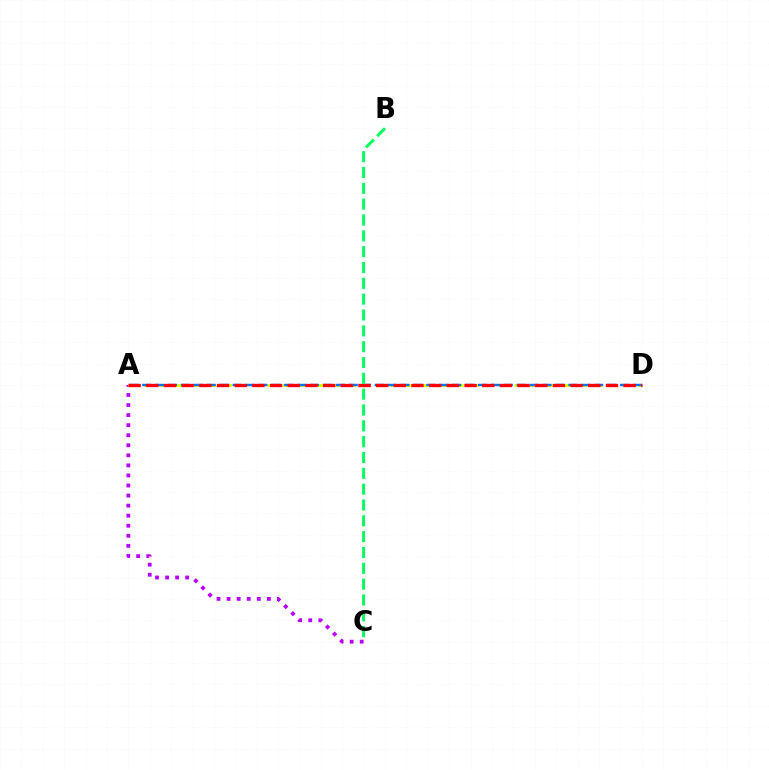{('A', 'C'): [{'color': '#b900ff', 'line_style': 'dotted', 'thickness': 2.73}], ('A', 'D'): [{'color': '#d1ff00', 'line_style': 'dashed', 'thickness': 2.1}, {'color': '#0074ff', 'line_style': 'dashed', 'thickness': 1.75}, {'color': '#ff0000', 'line_style': 'dashed', 'thickness': 2.4}], ('B', 'C'): [{'color': '#00ff5c', 'line_style': 'dashed', 'thickness': 2.15}]}